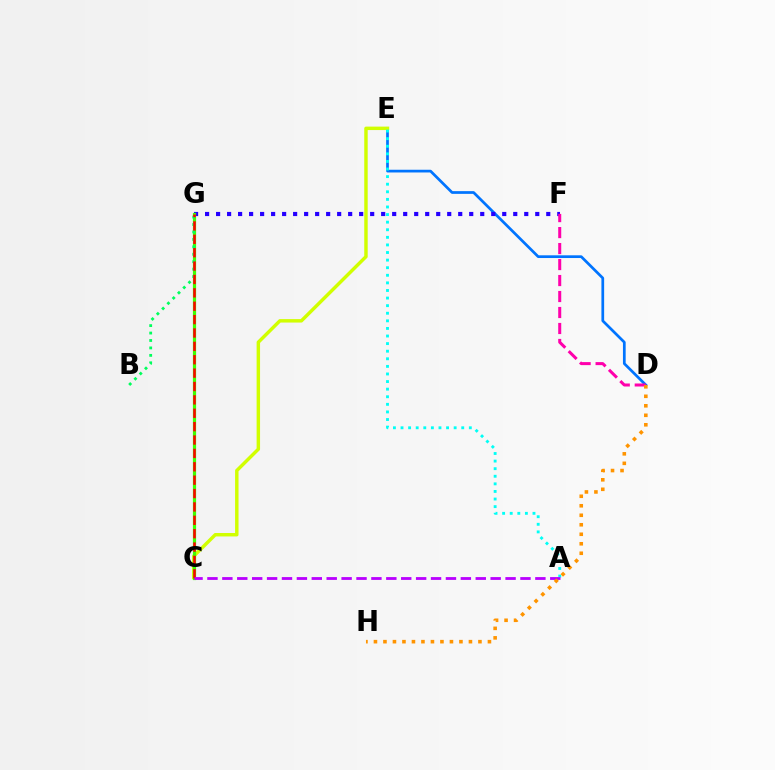{('D', 'E'): [{'color': '#0074ff', 'line_style': 'solid', 'thickness': 1.96}], ('C', 'E'): [{'color': '#d1ff00', 'line_style': 'solid', 'thickness': 2.48}], ('A', 'E'): [{'color': '#00fff6', 'line_style': 'dotted', 'thickness': 2.06}], ('F', 'G'): [{'color': '#2500ff', 'line_style': 'dotted', 'thickness': 2.99}], ('C', 'G'): [{'color': '#3dff00', 'line_style': 'solid', 'thickness': 2.31}, {'color': '#ff0000', 'line_style': 'dashed', 'thickness': 1.82}], ('B', 'G'): [{'color': '#00ff5c', 'line_style': 'dotted', 'thickness': 2.02}], ('D', 'F'): [{'color': '#ff00ac', 'line_style': 'dashed', 'thickness': 2.17}], ('A', 'C'): [{'color': '#b900ff', 'line_style': 'dashed', 'thickness': 2.02}], ('D', 'H'): [{'color': '#ff9400', 'line_style': 'dotted', 'thickness': 2.58}]}